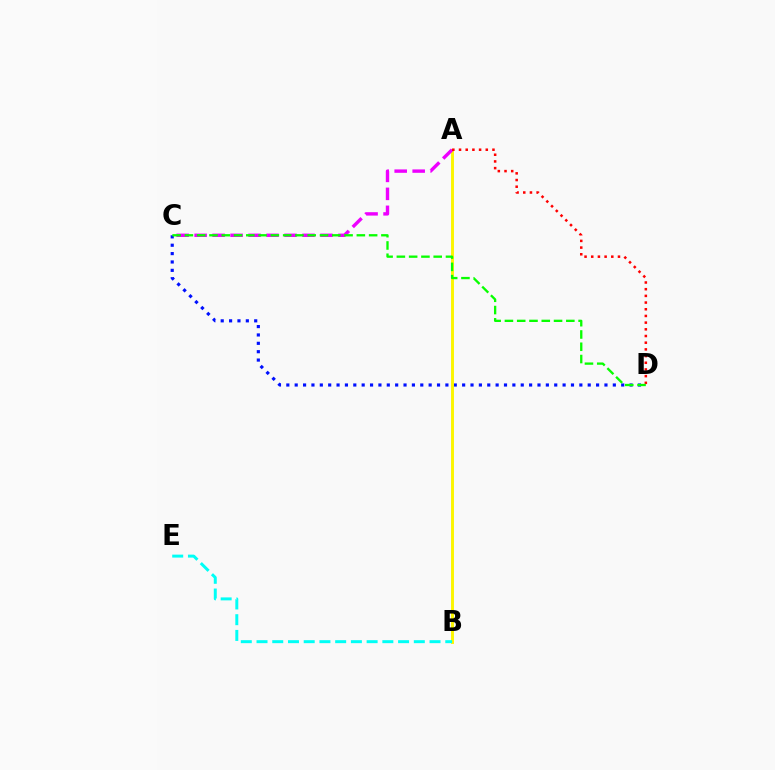{('C', 'D'): [{'color': '#0010ff', 'line_style': 'dotted', 'thickness': 2.27}, {'color': '#08ff00', 'line_style': 'dashed', 'thickness': 1.67}], ('A', 'B'): [{'color': '#fcf500', 'line_style': 'solid', 'thickness': 2.11}], ('B', 'E'): [{'color': '#00fff6', 'line_style': 'dashed', 'thickness': 2.14}], ('A', 'C'): [{'color': '#ee00ff', 'line_style': 'dashed', 'thickness': 2.44}], ('A', 'D'): [{'color': '#ff0000', 'line_style': 'dotted', 'thickness': 1.82}]}